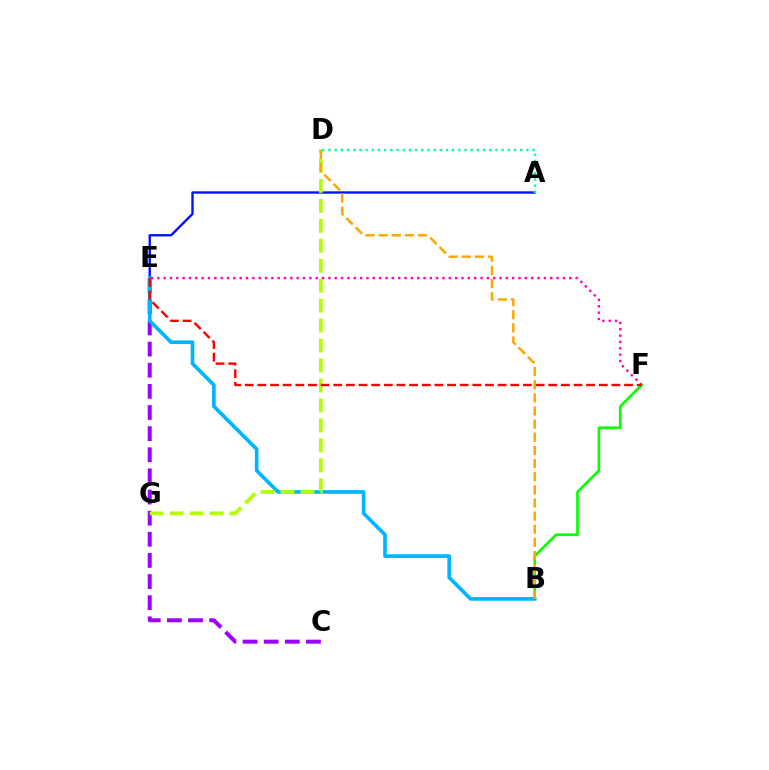{('A', 'E'): [{'color': '#0010ff', 'line_style': 'solid', 'thickness': 1.7}], ('B', 'F'): [{'color': '#08ff00', 'line_style': 'solid', 'thickness': 1.92}], ('C', 'E'): [{'color': '#9b00ff', 'line_style': 'dashed', 'thickness': 2.87}], ('B', 'E'): [{'color': '#00b5ff', 'line_style': 'solid', 'thickness': 2.63}], ('D', 'G'): [{'color': '#b3ff00', 'line_style': 'dashed', 'thickness': 2.71}], ('E', 'F'): [{'color': '#ff00bd', 'line_style': 'dotted', 'thickness': 1.72}, {'color': '#ff0000', 'line_style': 'dashed', 'thickness': 1.72}], ('A', 'D'): [{'color': '#00ff9d', 'line_style': 'dotted', 'thickness': 1.68}], ('B', 'D'): [{'color': '#ffa500', 'line_style': 'dashed', 'thickness': 1.79}]}